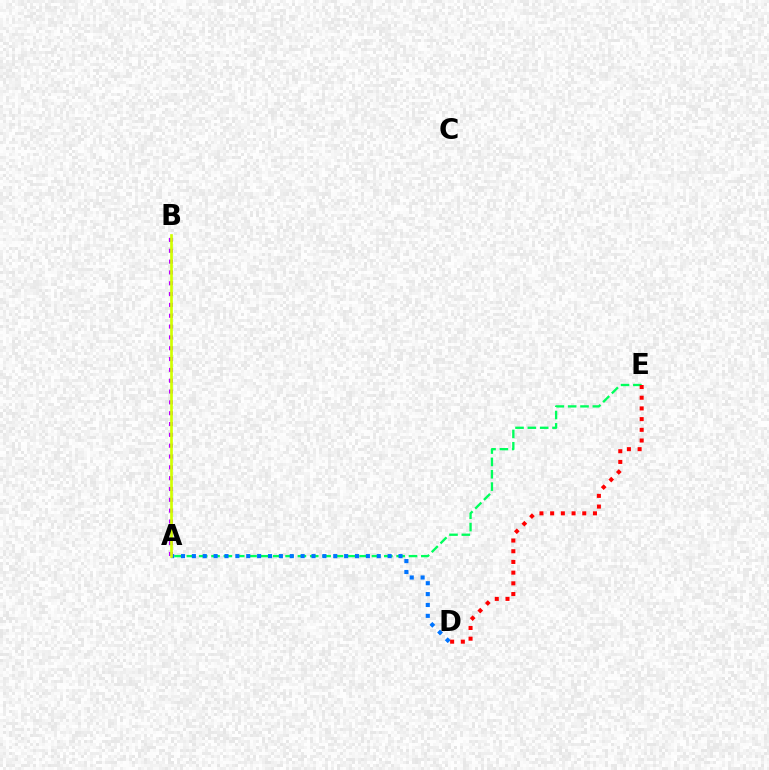{('A', 'E'): [{'color': '#00ff5c', 'line_style': 'dashed', 'thickness': 1.68}], ('A', 'D'): [{'color': '#0074ff', 'line_style': 'dotted', 'thickness': 2.95}], ('A', 'B'): [{'color': '#b900ff', 'line_style': 'dotted', 'thickness': 2.94}, {'color': '#d1ff00', 'line_style': 'solid', 'thickness': 1.94}], ('D', 'E'): [{'color': '#ff0000', 'line_style': 'dotted', 'thickness': 2.91}]}